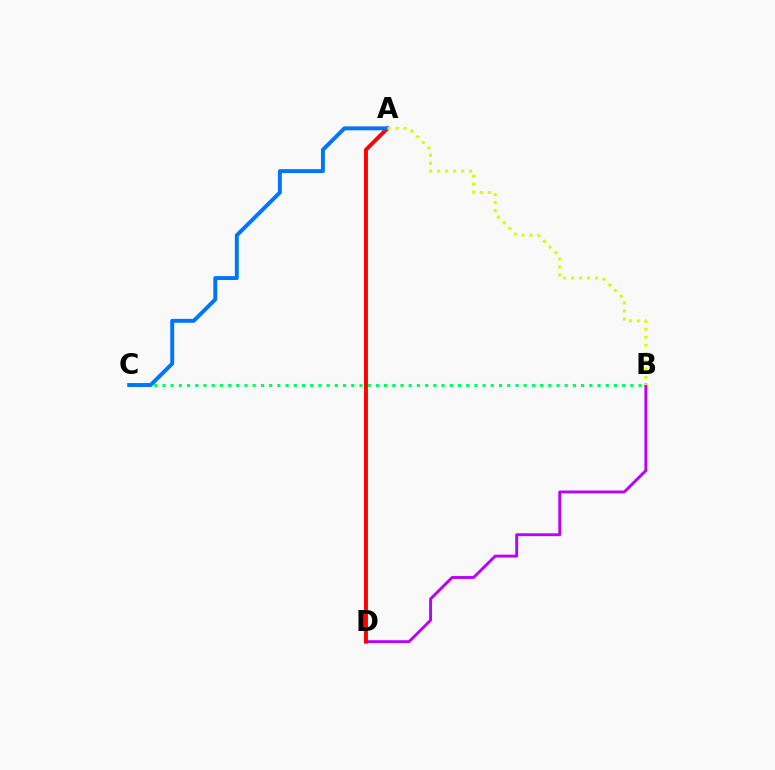{('B', 'C'): [{'color': '#00ff5c', 'line_style': 'dotted', 'thickness': 2.23}], ('B', 'D'): [{'color': '#b900ff', 'line_style': 'solid', 'thickness': 2.07}], ('A', 'D'): [{'color': '#ff0000', 'line_style': 'solid', 'thickness': 2.81}], ('A', 'C'): [{'color': '#0074ff', 'line_style': 'solid', 'thickness': 2.82}], ('A', 'B'): [{'color': '#d1ff00', 'line_style': 'dotted', 'thickness': 2.17}]}